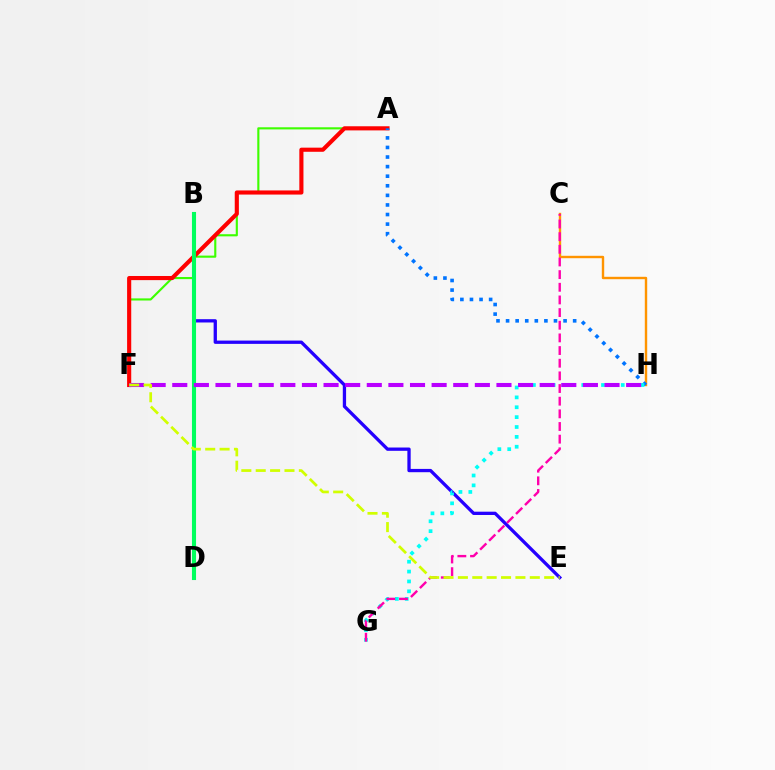{('A', 'F'): [{'color': '#3dff00', 'line_style': 'solid', 'thickness': 1.53}, {'color': '#ff0000', 'line_style': 'solid', 'thickness': 2.97}], ('C', 'H'): [{'color': '#ff9400', 'line_style': 'solid', 'thickness': 1.73}], ('B', 'E'): [{'color': '#2500ff', 'line_style': 'solid', 'thickness': 2.37}], ('B', 'D'): [{'color': '#00ff5c', 'line_style': 'solid', 'thickness': 2.94}], ('A', 'H'): [{'color': '#0074ff', 'line_style': 'dotted', 'thickness': 2.6}], ('G', 'H'): [{'color': '#00fff6', 'line_style': 'dotted', 'thickness': 2.68}], ('F', 'H'): [{'color': '#b900ff', 'line_style': 'dashed', 'thickness': 2.94}], ('C', 'G'): [{'color': '#ff00ac', 'line_style': 'dashed', 'thickness': 1.72}], ('E', 'F'): [{'color': '#d1ff00', 'line_style': 'dashed', 'thickness': 1.95}]}